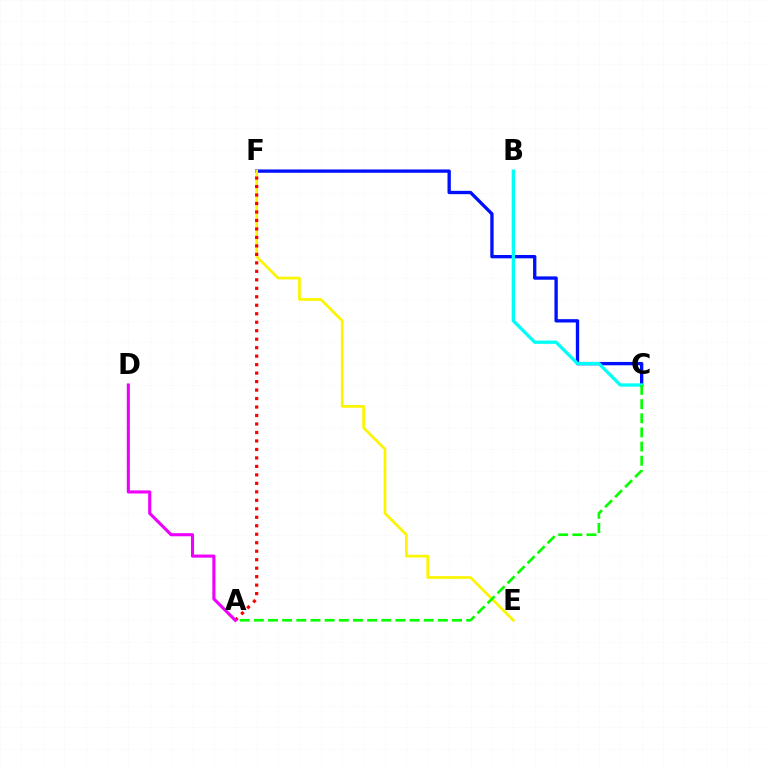{('C', 'F'): [{'color': '#0010ff', 'line_style': 'solid', 'thickness': 2.4}], ('B', 'C'): [{'color': '#00fff6', 'line_style': 'solid', 'thickness': 2.37}], ('E', 'F'): [{'color': '#fcf500', 'line_style': 'solid', 'thickness': 1.96}], ('A', 'F'): [{'color': '#ff0000', 'line_style': 'dotted', 'thickness': 2.3}], ('A', 'C'): [{'color': '#08ff00', 'line_style': 'dashed', 'thickness': 1.92}], ('A', 'D'): [{'color': '#ee00ff', 'line_style': 'solid', 'thickness': 2.23}]}